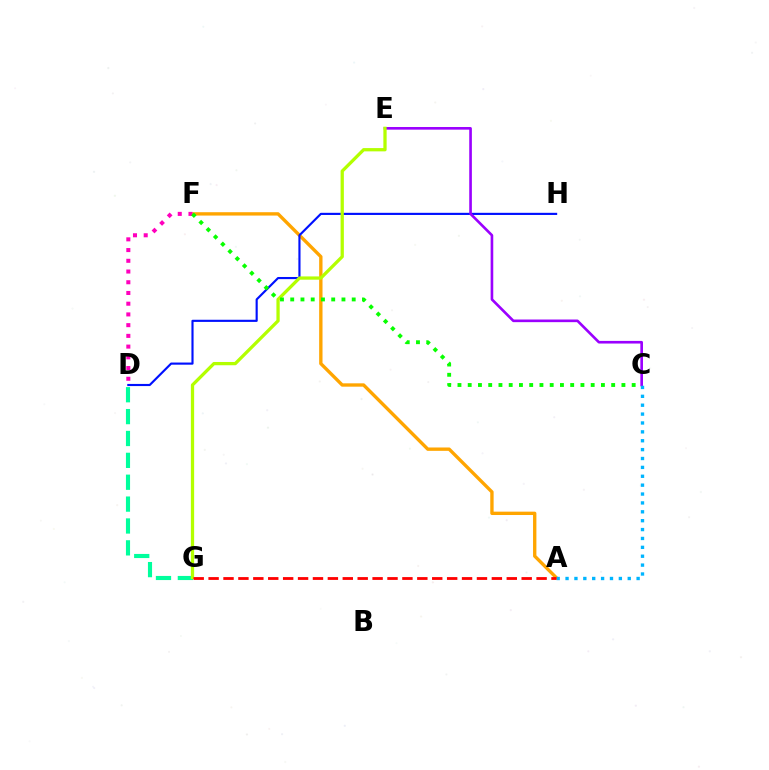{('A', 'F'): [{'color': '#ffa500', 'line_style': 'solid', 'thickness': 2.42}], ('D', 'H'): [{'color': '#0010ff', 'line_style': 'solid', 'thickness': 1.54}], ('D', 'G'): [{'color': '#00ff9d', 'line_style': 'dashed', 'thickness': 2.97}], ('C', 'E'): [{'color': '#9b00ff', 'line_style': 'solid', 'thickness': 1.9}], ('A', 'C'): [{'color': '#00b5ff', 'line_style': 'dotted', 'thickness': 2.41}], ('E', 'G'): [{'color': '#b3ff00', 'line_style': 'solid', 'thickness': 2.35}], ('D', 'F'): [{'color': '#ff00bd', 'line_style': 'dotted', 'thickness': 2.91}], ('A', 'G'): [{'color': '#ff0000', 'line_style': 'dashed', 'thickness': 2.03}], ('C', 'F'): [{'color': '#08ff00', 'line_style': 'dotted', 'thickness': 2.78}]}